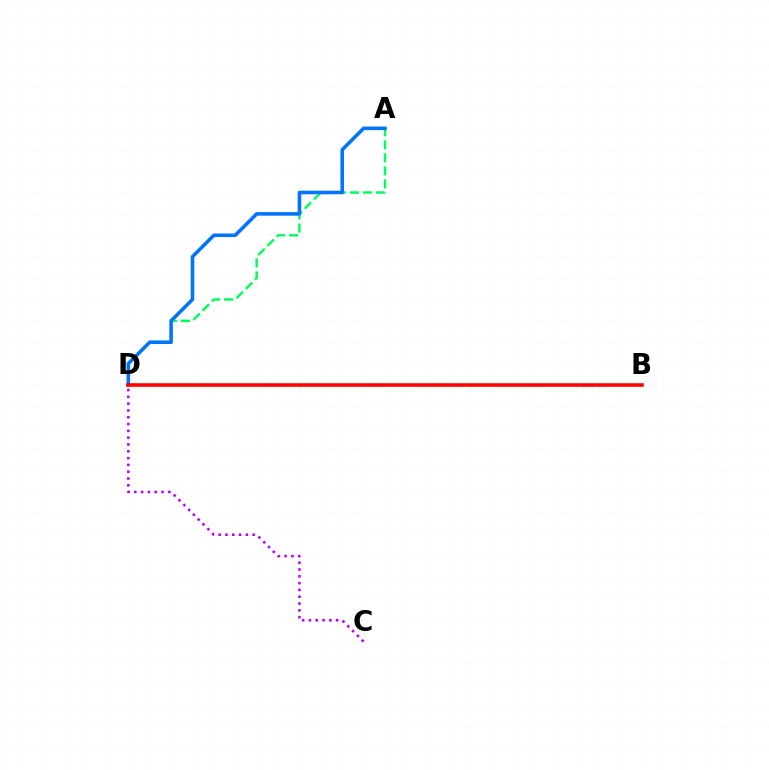{('A', 'D'): [{'color': '#00ff5c', 'line_style': 'dashed', 'thickness': 1.77}, {'color': '#0074ff', 'line_style': 'solid', 'thickness': 2.57}], ('B', 'D'): [{'color': '#d1ff00', 'line_style': 'dotted', 'thickness': 2.21}, {'color': '#ff0000', 'line_style': 'solid', 'thickness': 2.56}], ('C', 'D'): [{'color': '#b900ff', 'line_style': 'dotted', 'thickness': 1.85}]}